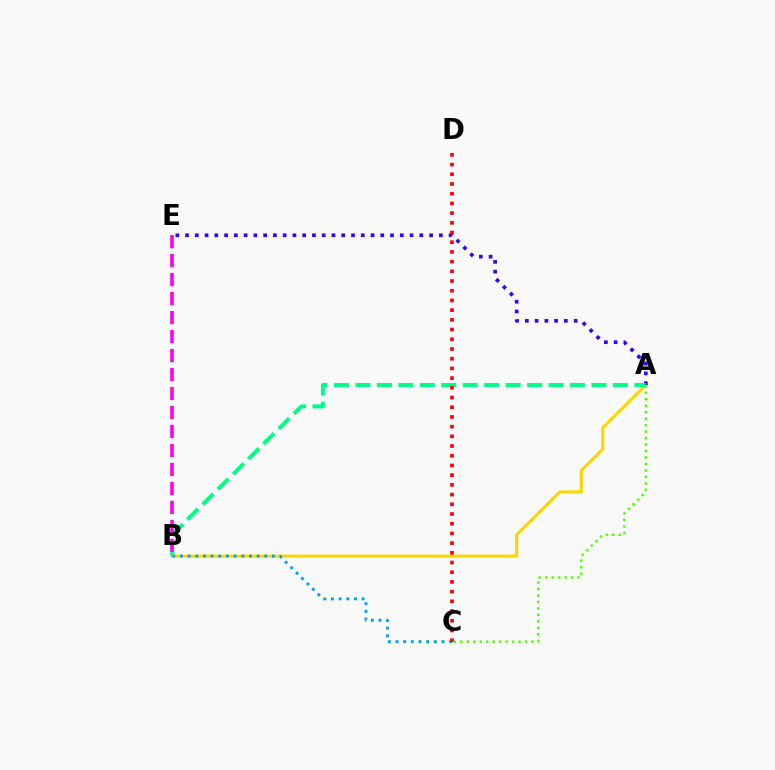{('A', 'B'): [{'color': '#ffd500', 'line_style': 'solid', 'thickness': 2.25}, {'color': '#00ff86', 'line_style': 'dashed', 'thickness': 2.91}], ('A', 'C'): [{'color': '#4fff00', 'line_style': 'dotted', 'thickness': 1.76}], ('B', 'C'): [{'color': '#009eff', 'line_style': 'dotted', 'thickness': 2.08}], ('A', 'E'): [{'color': '#3700ff', 'line_style': 'dotted', 'thickness': 2.65}], ('B', 'E'): [{'color': '#ff00ed', 'line_style': 'dashed', 'thickness': 2.58}], ('C', 'D'): [{'color': '#ff0000', 'line_style': 'dotted', 'thickness': 2.64}]}